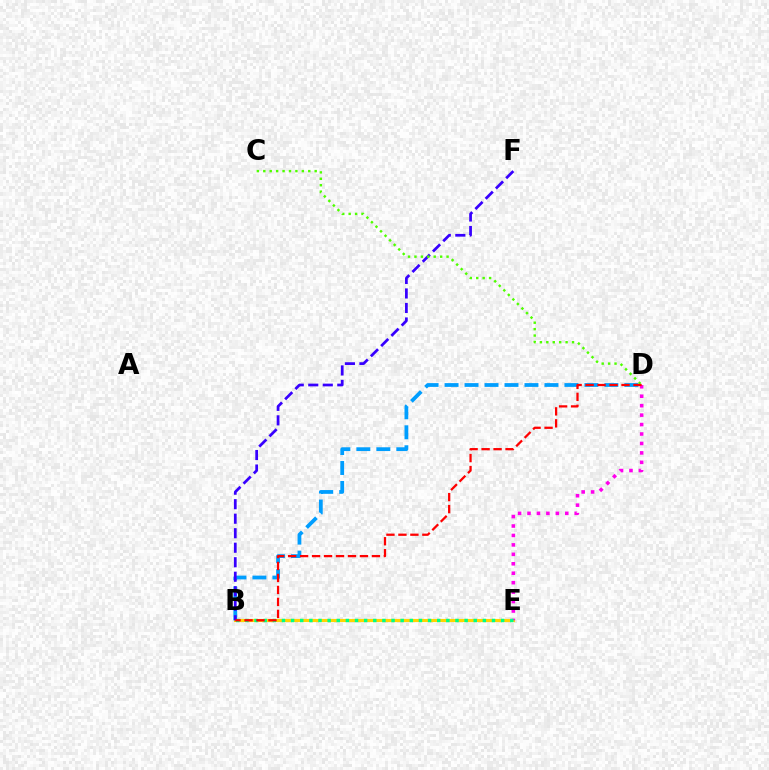{('B', 'E'): [{'color': '#ffd500', 'line_style': 'solid', 'thickness': 2.27}, {'color': '#00ff86', 'line_style': 'dotted', 'thickness': 2.48}], ('D', 'E'): [{'color': '#ff00ed', 'line_style': 'dotted', 'thickness': 2.57}], ('B', 'D'): [{'color': '#009eff', 'line_style': 'dashed', 'thickness': 2.71}, {'color': '#ff0000', 'line_style': 'dashed', 'thickness': 1.63}], ('B', 'F'): [{'color': '#3700ff', 'line_style': 'dashed', 'thickness': 1.97}], ('C', 'D'): [{'color': '#4fff00', 'line_style': 'dotted', 'thickness': 1.75}]}